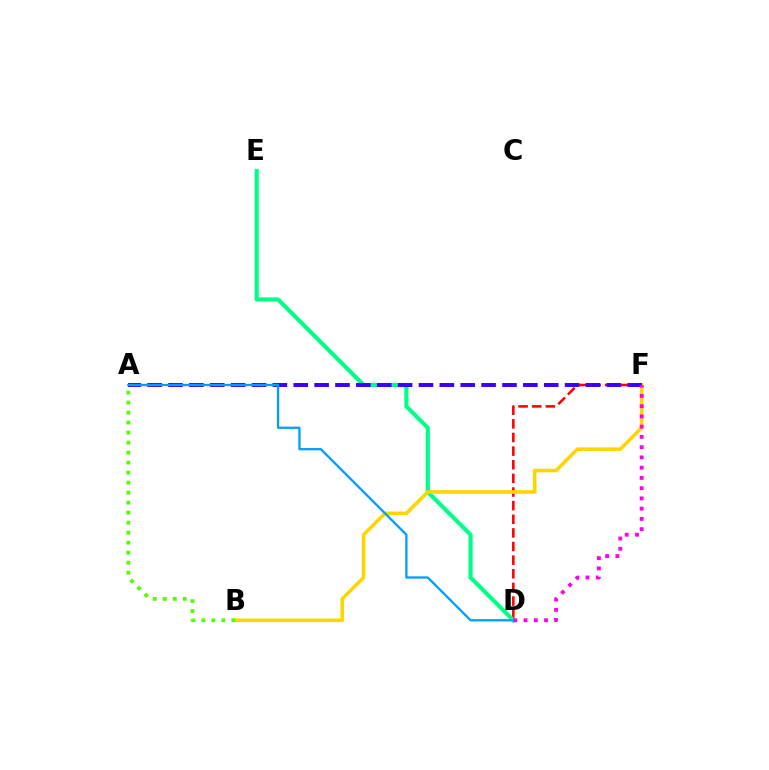{('D', 'F'): [{'color': '#ff0000', 'line_style': 'dashed', 'thickness': 1.85}, {'color': '#ff00ed', 'line_style': 'dotted', 'thickness': 2.78}], ('D', 'E'): [{'color': '#00ff86', 'line_style': 'solid', 'thickness': 2.97}], ('B', 'F'): [{'color': '#ffd500', 'line_style': 'solid', 'thickness': 2.58}], ('A', 'F'): [{'color': '#3700ff', 'line_style': 'dashed', 'thickness': 2.84}], ('A', 'D'): [{'color': '#009eff', 'line_style': 'solid', 'thickness': 1.65}], ('A', 'B'): [{'color': '#4fff00', 'line_style': 'dotted', 'thickness': 2.72}]}